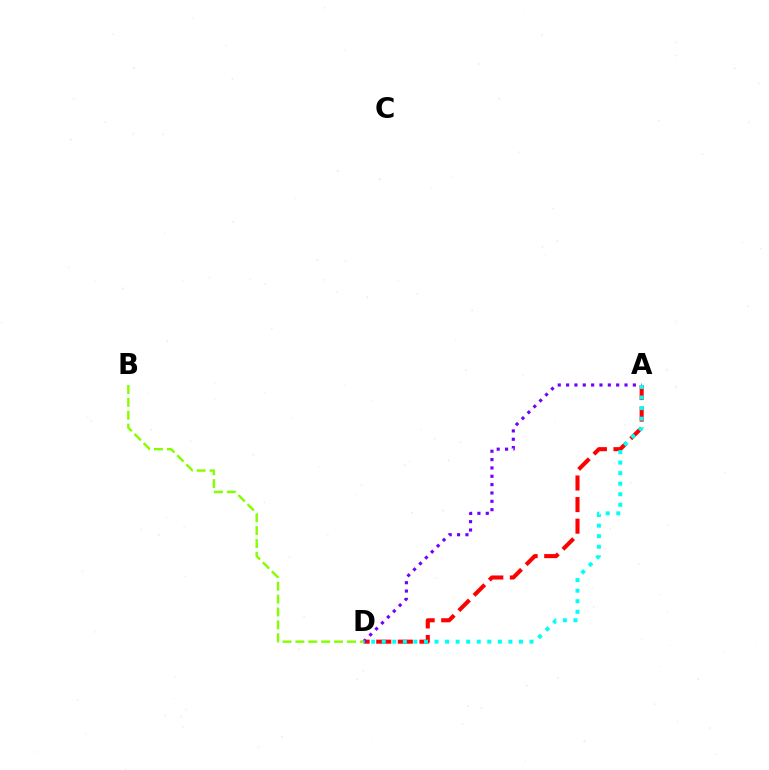{('A', 'D'): [{'color': '#ff0000', 'line_style': 'dashed', 'thickness': 2.93}, {'color': '#7200ff', 'line_style': 'dotted', 'thickness': 2.27}, {'color': '#00fff6', 'line_style': 'dotted', 'thickness': 2.87}], ('B', 'D'): [{'color': '#84ff00', 'line_style': 'dashed', 'thickness': 1.75}]}